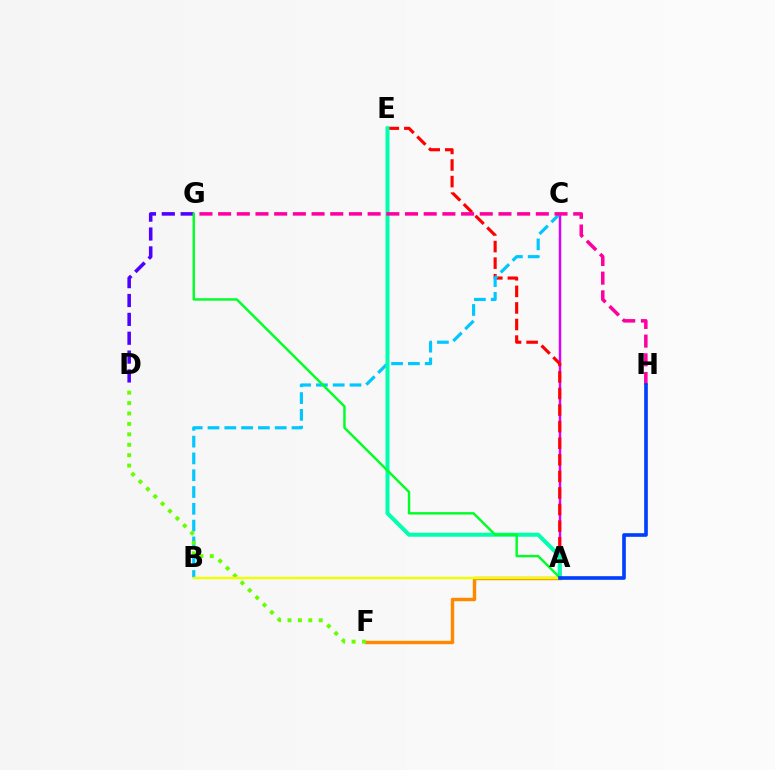{('A', 'C'): [{'color': '#d600ff', 'line_style': 'solid', 'thickness': 1.76}], ('A', 'E'): [{'color': '#ff0000', 'line_style': 'dashed', 'thickness': 2.25}, {'color': '#00ffaf', 'line_style': 'solid', 'thickness': 2.87}], ('B', 'C'): [{'color': '#00c7ff', 'line_style': 'dashed', 'thickness': 2.28}], ('D', 'G'): [{'color': '#4f00ff', 'line_style': 'dashed', 'thickness': 2.56}], ('G', 'H'): [{'color': '#ff00a0', 'line_style': 'dashed', 'thickness': 2.54}], ('A', 'F'): [{'color': '#ff8800', 'line_style': 'solid', 'thickness': 2.46}], ('D', 'F'): [{'color': '#66ff00', 'line_style': 'dotted', 'thickness': 2.83}], ('A', 'B'): [{'color': '#eeff00', 'line_style': 'solid', 'thickness': 1.75}], ('A', 'G'): [{'color': '#00ff27', 'line_style': 'solid', 'thickness': 1.75}], ('A', 'H'): [{'color': '#003fff', 'line_style': 'solid', 'thickness': 2.61}]}